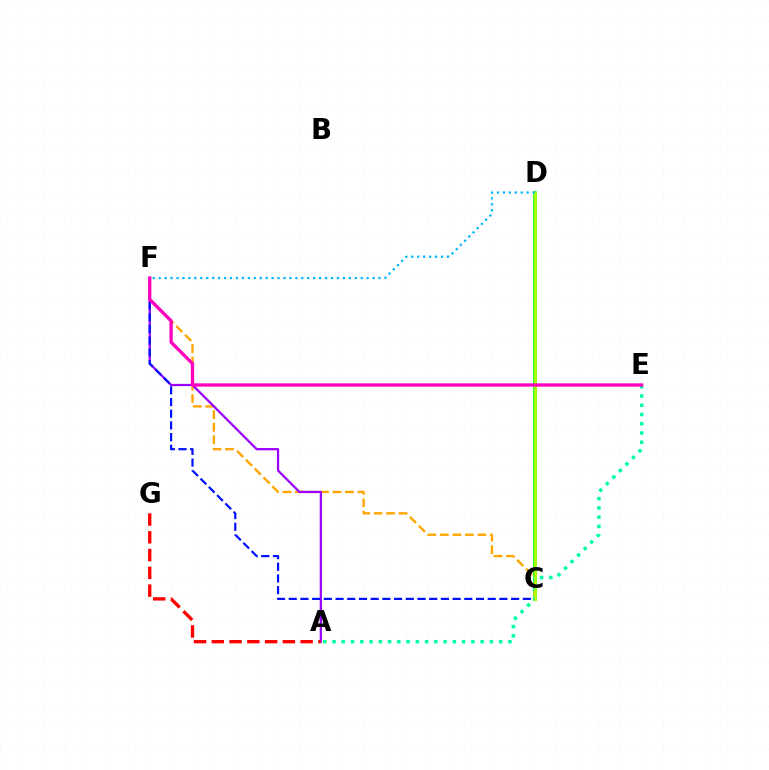{('C', 'D'): [{'color': '#08ff00', 'line_style': 'solid', 'thickness': 2.56}, {'color': '#b3ff00', 'line_style': 'solid', 'thickness': 1.82}], ('C', 'F'): [{'color': '#ffa500', 'line_style': 'dashed', 'thickness': 1.7}, {'color': '#0010ff', 'line_style': 'dashed', 'thickness': 1.59}], ('A', 'F'): [{'color': '#9b00ff', 'line_style': 'solid', 'thickness': 1.61}], ('A', 'E'): [{'color': '#00ff9d', 'line_style': 'dotted', 'thickness': 2.52}], ('A', 'G'): [{'color': '#ff0000', 'line_style': 'dashed', 'thickness': 2.41}], ('D', 'F'): [{'color': '#00b5ff', 'line_style': 'dotted', 'thickness': 1.61}], ('E', 'F'): [{'color': '#ff00bd', 'line_style': 'solid', 'thickness': 2.39}]}